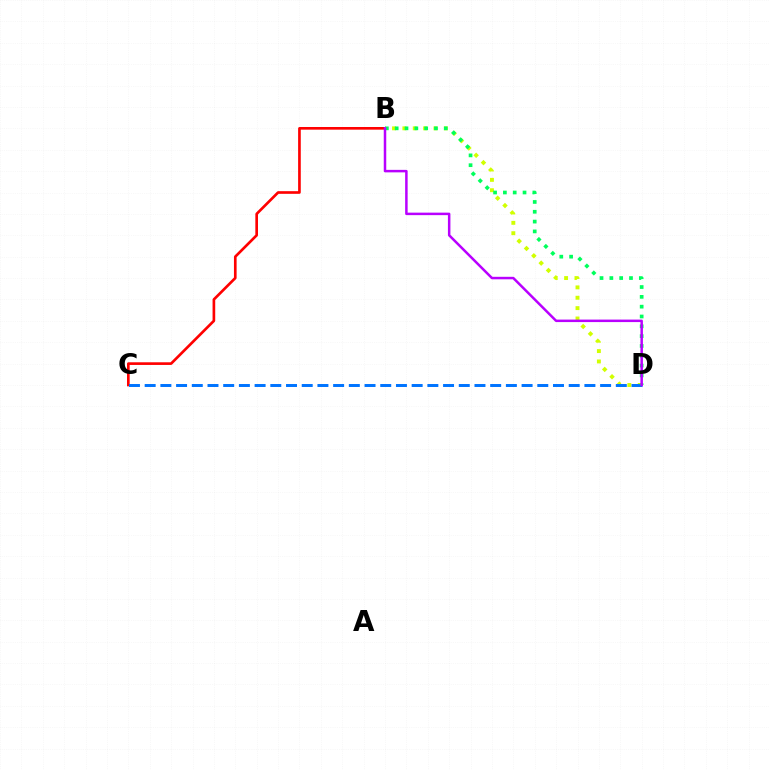{('B', 'D'): [{'color': '#d1ff00', 'line_style': 'dotted', 'thickness': 2.82}, {'color': '#00ff5c', 'line_style': 'dotted', 'thickness': 2.67}, {'color': '#b900ff', 'line_style': 'solid', 'thickness': 1.8}], ('B', 'C'): [{'color': '#ff0000', 'line_style': 'solid', 'thickness': 1.92}], ('C', 'D'): [{'color': '#0074ff', 'line_style': 'dashed', 'thickness': 2.13}]}